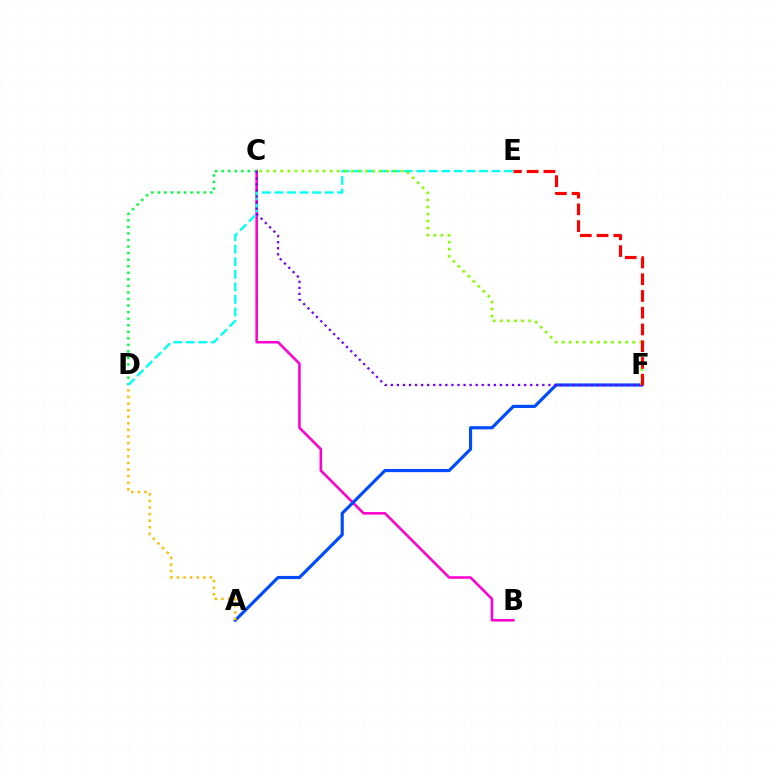{('B', 'C'): [{'color': '#ff00cf', 'line_style': 'solid', 'thickness': 1.85}], ('A', 'F'): [{'color': '#004bff', 'line_style': 'solid', 'thickness': 2.27}], ('C', 'D'): [{'color': '#00ff39', 'line_style': 'dotted', 'thickness': 1.78}], ('D', 'E'): [{'color': '#00fff6', 'line_style': 'dashed', 'thickness': 1.7}], ('C', 'F'): [{'color': '#7200ff', 'line_style': 'dotted', 'thickness': 1.65}, {'color': '#84ff00', 'line_style': 'dotted', 'thickness': 1.92}], ('A', 'D'): [{'color': '#ffbd00', 'line_style': 'dotted', 'thickness': 1.79}], ('E', 'F'): [{'color': '#ff0000', 'line_style': 'dashed', 'thickness': 2.27}]}